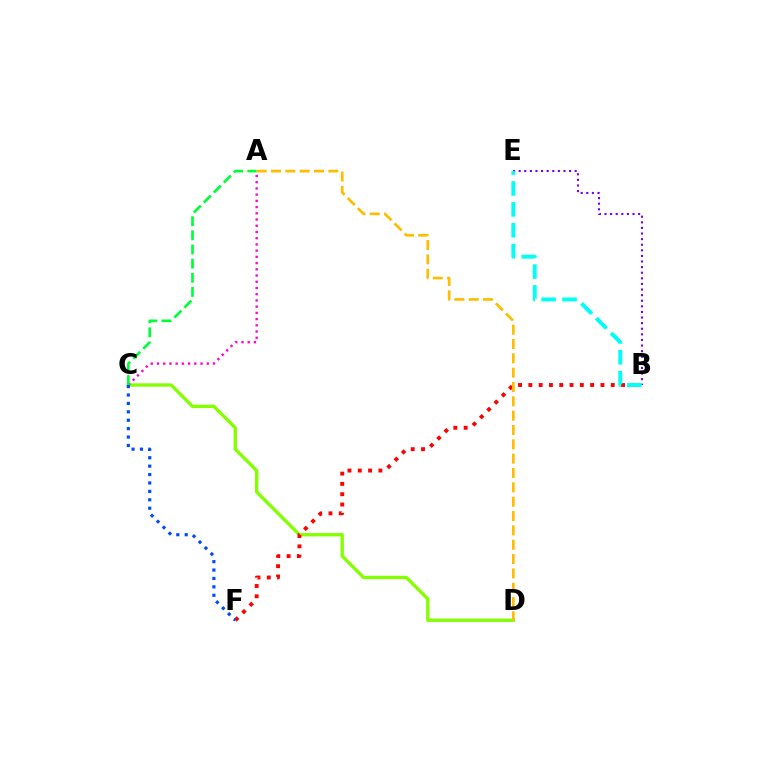{('C', 'D'): [{'color': '#84ff00', 'line_style': 'solid', 'thickness': 2.4}], ('B', 'F'): [{'color': '#ff0000', 'line_style': 'dotted', 'thickness': 2.8}], ('A', 'C'): [{'color': '#ff00cf', 'line_style': 'dotted', 'thickness': 1.69}, {'color': '#00ff39', 'line_style': 'dashed', 'thickness': 1.92}], ('A', 'D'): [{'color': '#ffbd00', 'line_style': 'dashed', 'thickness': 1.95}], ('B', 'E'): [{'color': '#7200ff', 'line_style': 'dotted', 'thickness': 1.52}, {'color': '#00fff6', 'line_style': 'dashed', 'thickness': 2.84}], ('C', 'F'): [{'color': '#004bff', 'line_style': 'dotted', 'thickness': 2.29}]}